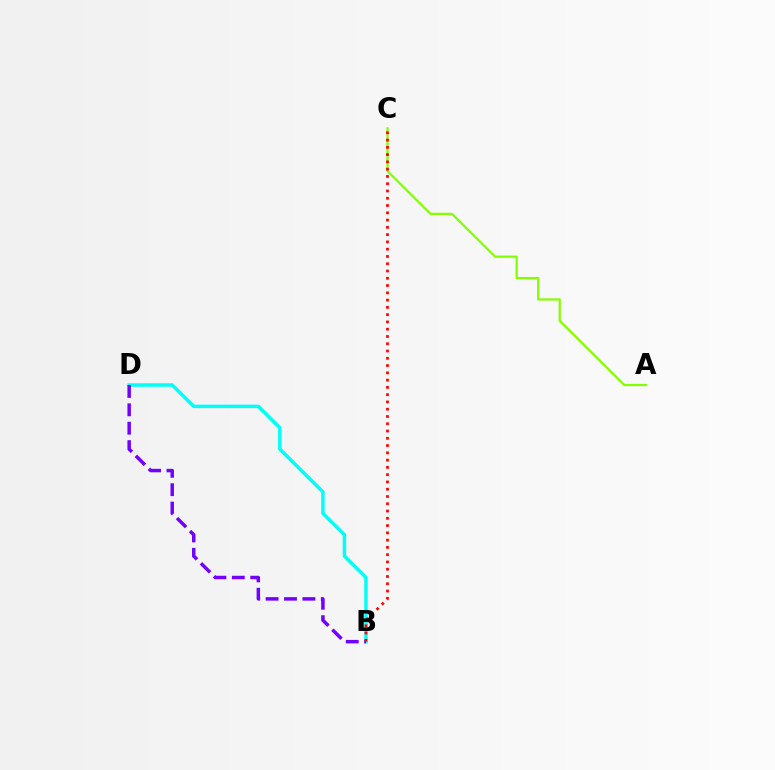{('B', 'D'): [{'color': '#00fff6', 'line_style': 'solid', 'thickness': 2.51}, {'color': '#7200ff', 'line_style': 'dashed', 'thickness': 2.5}], ('A', 'C'): [{'color': '#84ff00', 'line_style': 'solid', 'thickness': 1.61}], ('B', 'C'): [{'color': '#ff0000', 'line_style': 'dotted', 'thickness': 1.98}]}